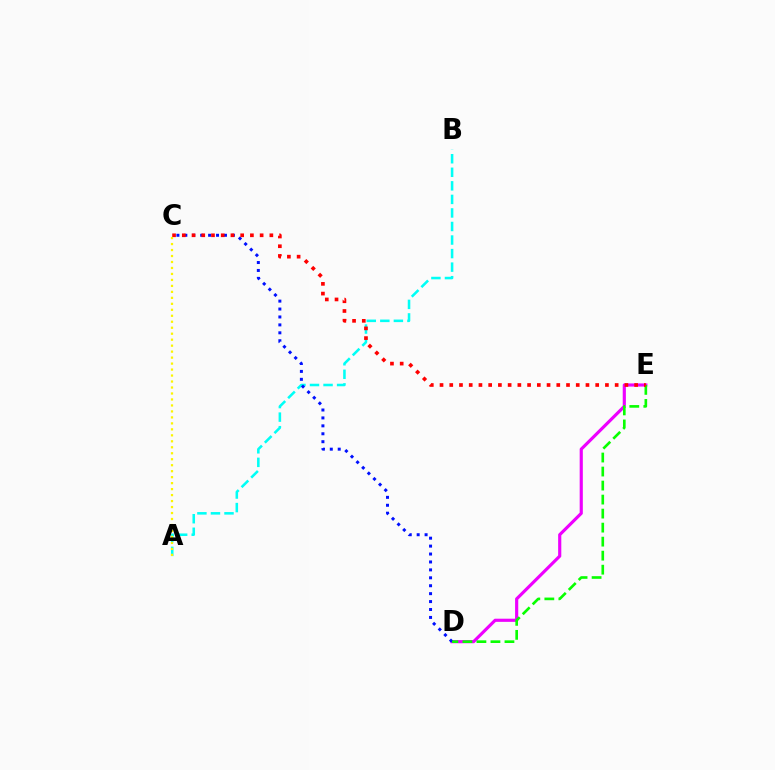{('D', 'E'): [{'color': '#ee00ff', 'line_style': 'solid', 'thickness': 2.27}, {'color': '#08ff00', 'line_style': 'dashed', 'thickness': 1.9}], ('A', 'B'): [{'color': '#00fff6', 'line_style': 'dashed', 'thickness': 1.84}], ('C', 'D'): [{'color': '#0010ff', 'line_style': 'dotted', 'thickness': 2.15}], ('C', 'E'): [{'color': '#ff0000', 'line_style': 'dotted', 'thickness': 2.64}], ('A', 'C'): [{'color': '#fcf500', 'line_style': 'dotted', 'thickness': 1.62}]}